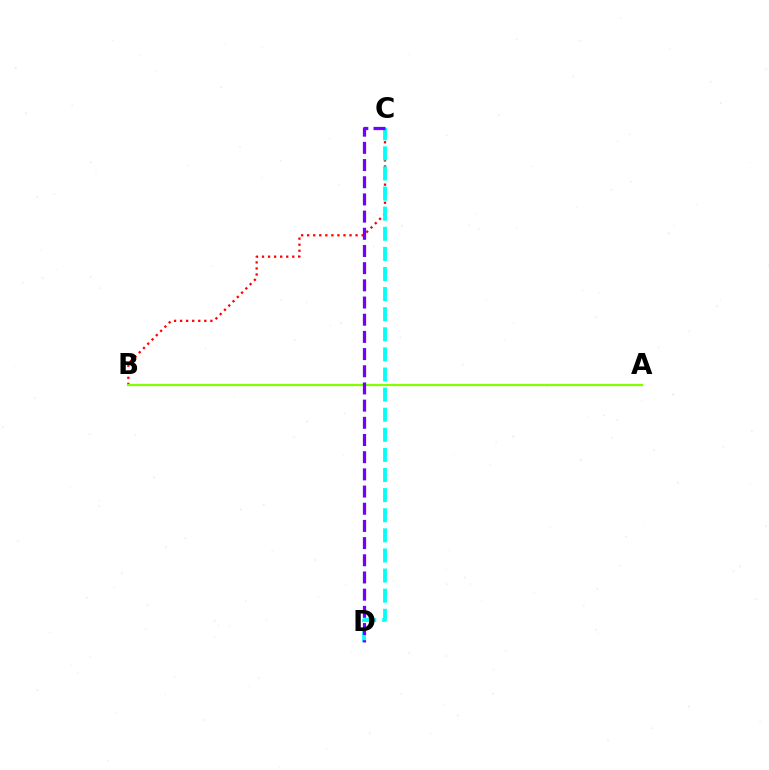{('B', 'C'): [{'color': '#ff0000', 'line_style': 'dotted', 'thickness': 1.64}], ('C', 'D'): [{'color': '#00fff6', 'line_style': 'dashed', 'thickness': 2.73}, {'color': '#7200ff', 'line_style': 'dashed', 'thickness': 2.33}], ('A', 'B'): [{'color': '#84ff00', 'line_style': 'solid', 'thickness': 1.61}]}